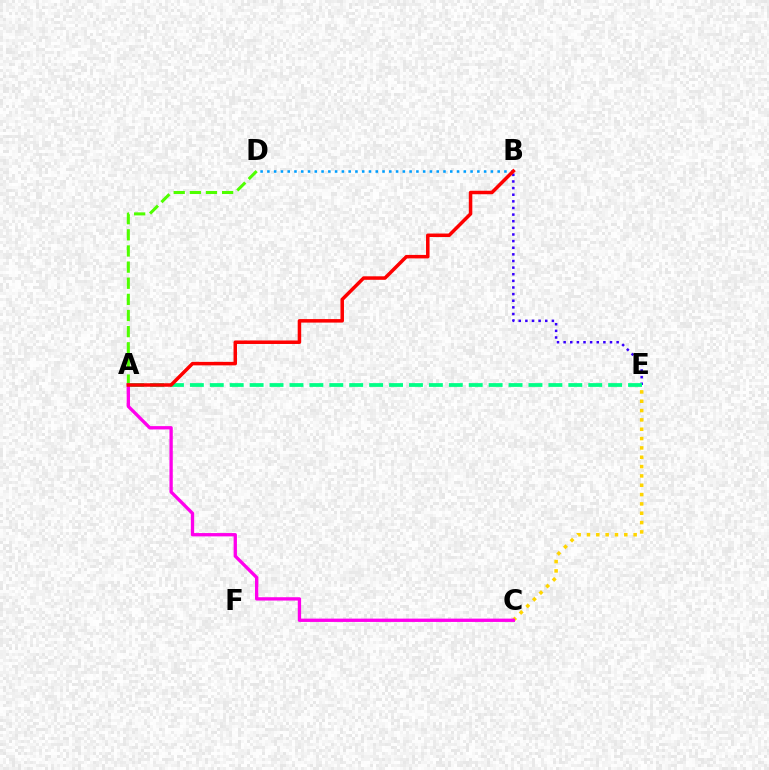{('B', 'E'): [{'color': '#3700ff', 'line_style': 'dotted', 'thickness': 1.8}], ('C', 'E'): [{'color': '#ffd500', 'line_style': 'dotted', 'thickness': 2.54}], ('A', 'D'): [{'color': '#4fff00', 'line_style': 'dashed', 'thickness': 2.19}], ('B', 'D'): [{'color': '#009eff', 'line_style': 'dotted', 'thickness': 1.84}], ('A', 'E'): [{'color': '#00ff86', 'line_style': 'dashed', 'thickness': 2.71}], ('A', 'C'): [{'color': '#ff00ed', 'line_style': 'solid', 'thickness': 2.39}], ('A', 'B'): [{'color': '#ff0000', 'line_style': 'solid', 'thickness': 2.52}]}